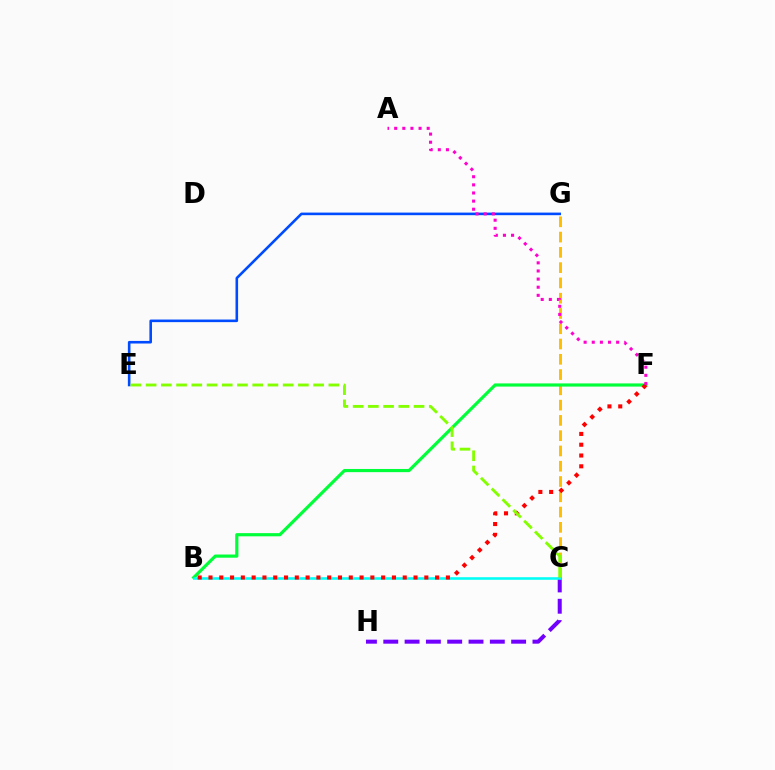{('C', 'G'): [{'color': '#ffbd00', 'line_style': 'dashed', 'thickness': 2.08}], ('C', 'H'): [{'color': '#7200ff', 'line_style': 'dashed', 'thickness': 2.9}], ('B', 'F'): [{'color': '#00ff39', 'line_style': 'solid', 'thickness': 2.29}, {'color': '#ff0000', 'line_style': 'dotted', 'thickness': 2.93}], ('B', 'C'): [{'color': '#00fff6', 'line_style': 'solid', 'thickness': 1.85}], ('E', 'G'): [{'color': '#004bff', 'line_style': 'solid', 'thickness': 1.87}], ('C', 'E'): [{'color': '#84ff00', 'line_style': 'dashed', 'thickness': 2.07}], ('A', 'F'): [{'color': '#ff00cf', 'line_style': 'dotted', 'thickness': 2.21}]}